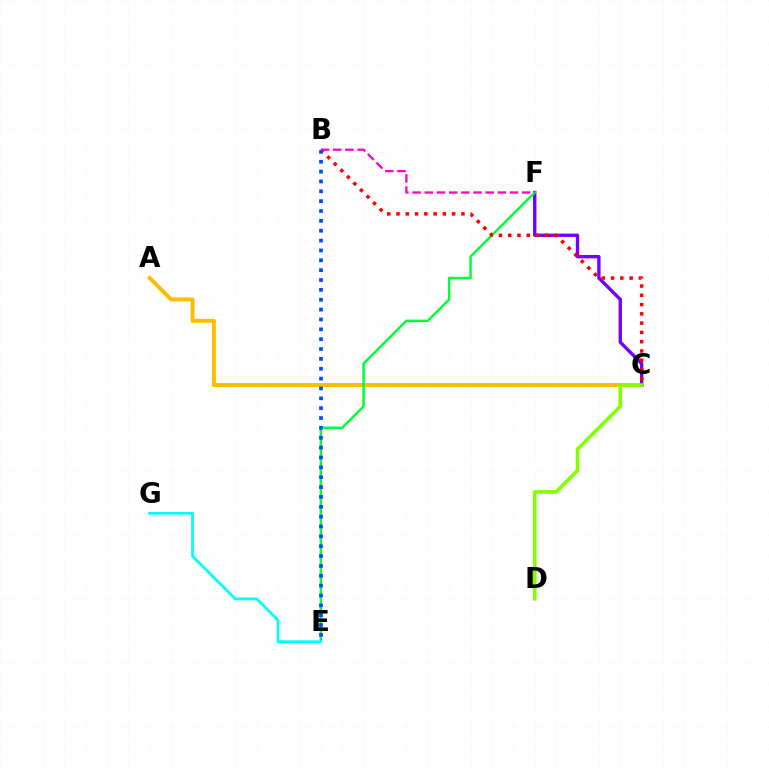{('A', 'C'): [{'color': '#ffbd00', 'line_style': 'solid', 'thickness': 2.85}], ('C', 'F'): [{'color': '#7200ff', 'line_style': 'solid', 'thickness': 2.42}], ('C', 'D'): [{'color': '#84ff00', 'line_style': 'solid', 'thickness': 2.6}], ('E', 'F'): [{'color': '#00ff39', 'line_style': 'solid', 'thickness': 1.77}], ('E', 'G'): [{'color': '#00fff6', 'line_style': 'solid', 'thickness': 1.97}], ('B', 'C'): [{'color': '#ff0000', 'line_style': 'dotted', 'thickness': 2.52}], ('B', 'F'): [{'color': '#ff00cf', 'line_style': 'dashed', 'thickness': 1.65}], ('B', 'E'): [{'color': '#004bff', 'line_style': 'dotted', 'thickness': 2.68}]}